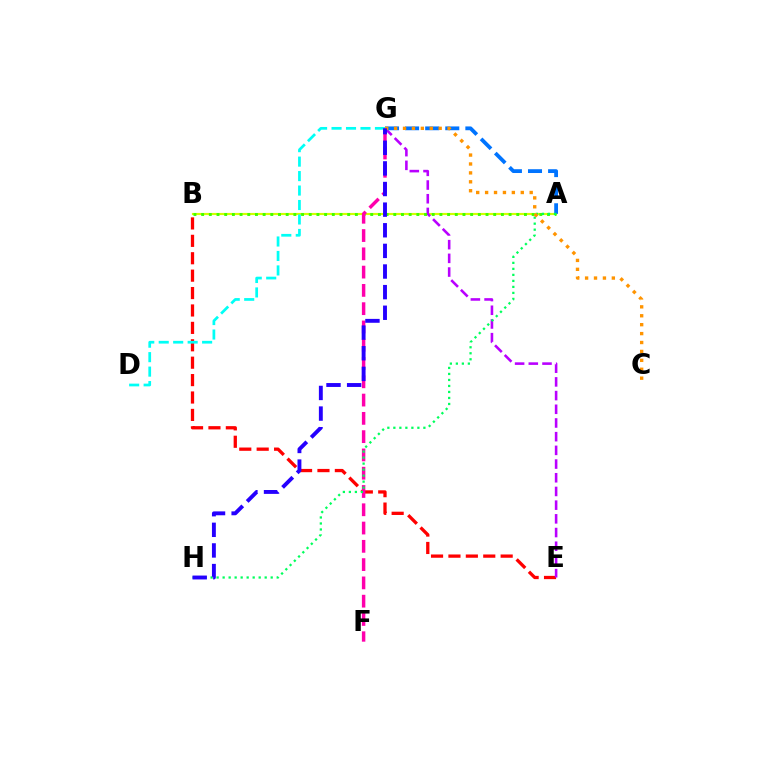{('B', 'E'): [{'color': '#ff0000', 'line_style': 'dashed', 'thickness': 2.36}], ('A', 'B'): [{'color': '#d1ff00', 'line_style': 'solid', 'thickness': 1.54}, {'color': '#3dff00', 'line_style': 'dotted', 'thickness': 2.09}], ('E', 'G'): [{'color': '#b900ff', 'line_style': 'dashed', 'thickness': 1.86}], ('A', 'G'): [{'color': '#0074ff', 'line_style': 'dashed', 'thickness': 2.73}], ('D', 'G'): [{'color': '#00fff6', 'line_style': 'dashed', 'thickness': 1.97}], ('F', 'G'): [{'color': '#ff00ac', 'line_style': 'dashed', 'thickness': 2.48}], ('A', 'H'): [{'color': '#00ff5c', 'line_style': 'dotted', 'thickness': 1.63}], ('C', 'G'): [{'color': '#ff9400', 'line_style': 'dotted', 'thickness': 2.42}], ('G', 'H'): [{'color': '#2500ff', 'line_style': 'dashed', 'thickness': 2.8}]}